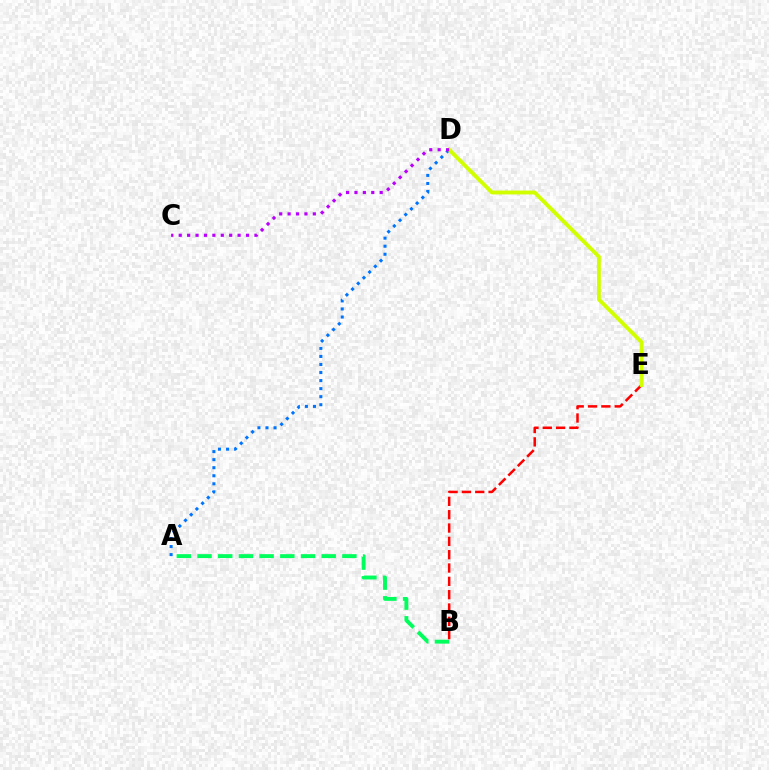{('A', 'B'): [{'color': '#00ff5c', 'line_style': 'dashed', 'thickness': 2.81}], ('A', 'D'): [{'color': '#0074ff', 'line_style': 'dotted', 'thickness': 2.19}], ('B', 'E'): [{'color': '#ff0000', 'line_style': 'dashed', 'thickness': 1.81}], ('D', 'E'): [{'color': '#d1ff00', 'line_style': 'solid', 'thickness': 2.79}], ('C', 'D'): [{'color': '#b900ff', 'line_style': 'dotted', 'thickness': 2.29}]}